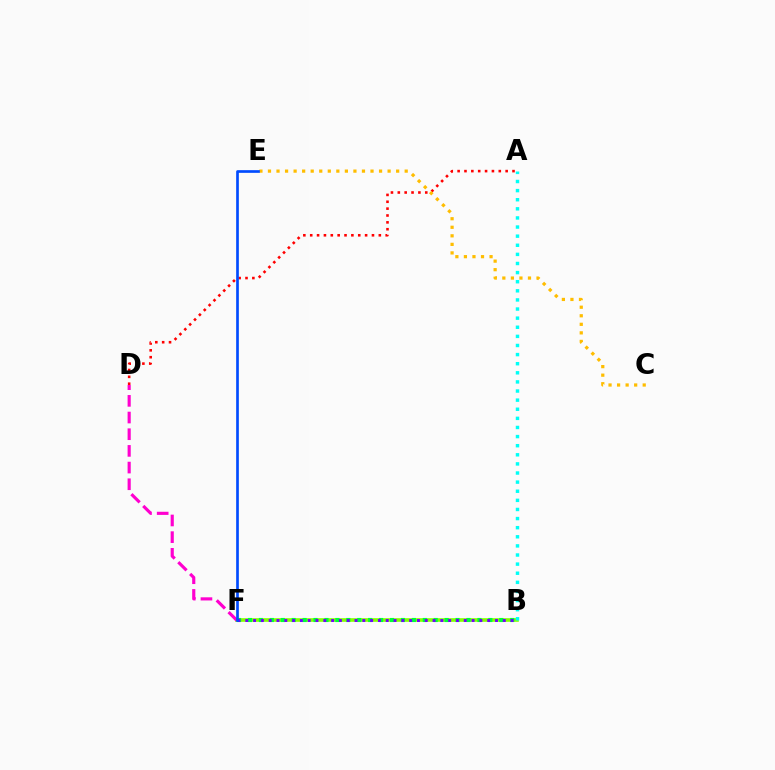{('A', 'D'): [{'color': '#ff0000', 'line_style': 'dotted', 'thickness': 1.86}], ('B', 'F'): [{'color': '#84ff00', 'line_style': 'solid', 'thickness': 2.62}, {'color': '#00ff39', 'line_style': 'dotted', 'thickness': 2.97}, {'color': '#7200ff', 'line_style': 'dotted', 'thickness': 2.12}], ('D', 'F'): [{'color': '#ff00cf', 'line_style': 'dashed', 'thickness': 2.27}], ('C', 'E'): [{'color': '#ffbd00', 'line_style': 'dotted', 'thickness': 2.32}], ('E', 'F'): [{'color': '#004bff', 'line_style': 'solid', 'thickness': 1.93}], ('A', 'B'): [{'color': '#00fff6', 'line_style': 'dotted', 'thickness': 2.48}]}